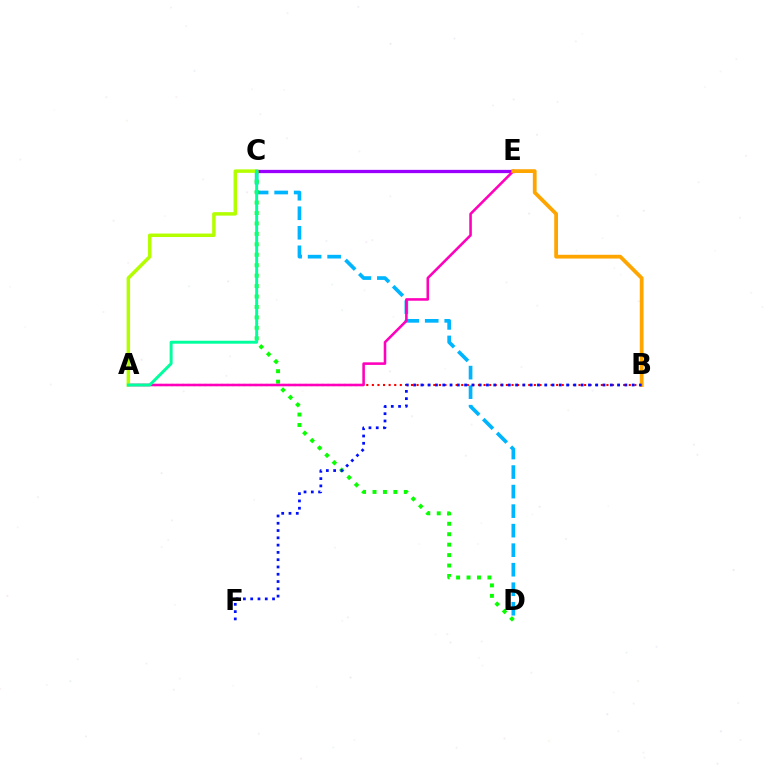{('C', 'D'): [{'color': '#00b5ff', 'line_style': 'dashed', 'thickness': 2.65}, {'color': '#08ff00', 'line_style': 'dotted', 'thickness': 2.84}], ('A', 'B'): [{'color': '#ff0000', 'line_style': 'dotted', 'thickness': 1.52}], ('C', 'E'): [{'color': '#9b00ff', 'line_style': 'solid', 'thickness': 2.36}], ('A', 'E'): [{'color': '#ff00bd', 'line_style': 'solid', 'thickness': 1.85}], ('B', 'E'): [{'color': '#ffa500', 'line_style': 'solid', 'thickness': 2.72}], ('A', 'C'): [{'color': '#b3ff00', 'line_style': 'solid', 'thickness': 2.5}, {'color': '#00ff9d', 'line_style': 'solid', 'thickness': 2.13}], ('B', 'F'): [{'color': '#0010ff', 'line_style': 'dotted', 'thickness': 1.98}]}